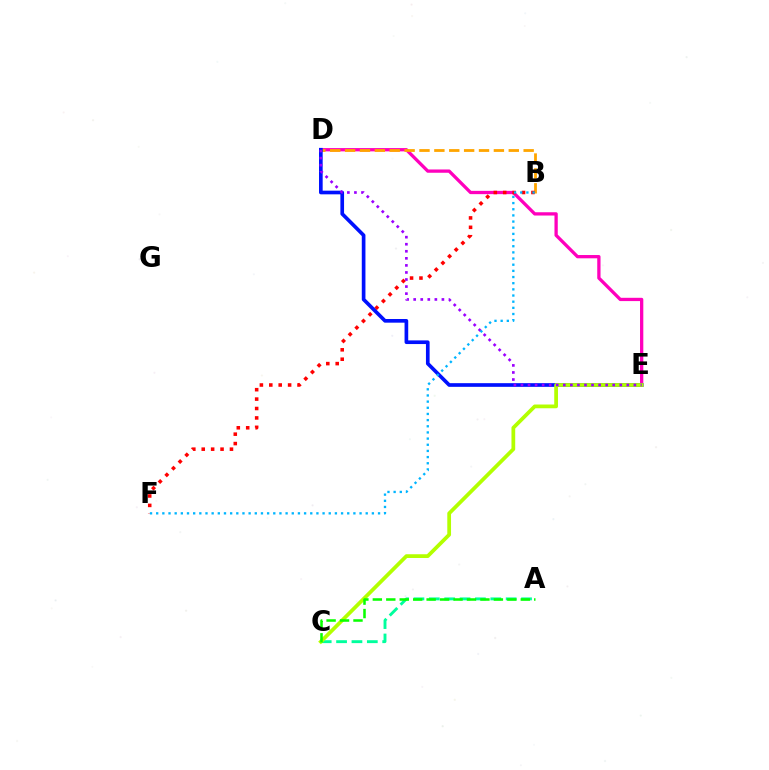{('D', 'E'): [{'color': '#ff00bd', 'line_style': 'solid', 'thickness': 2.37}, {'color': '#0010ff', 'line_style': 'solid', 'thickness': 2.64}, {'color': '#9b00ff', 'line_style': 'dotted', 'thickness': 1.92}], ('A', 'C'): [{'color': '#00ff9d', 'line_style': 'dashed', 'thickness': 2.09}, {'color': '#08ff00', 'line_style': 'dashed', 'thickness': 1.83}], ('B', 'D'): [{'color': '#ffa500', 'line_style': 'dashed', 'thickness': 2.02}], ('B', 'F'): [{'color': '#ff0000', 'line_style': 'dotted', 'thickness': 2.56}, {'color': '#00b5ff', 'line_style': 'dotted', 'thickness': 1.67}], ('C', 'E'): [{'color': '#b3ff00', 'line_style': 'solid', 'thickness': 2.7}]}